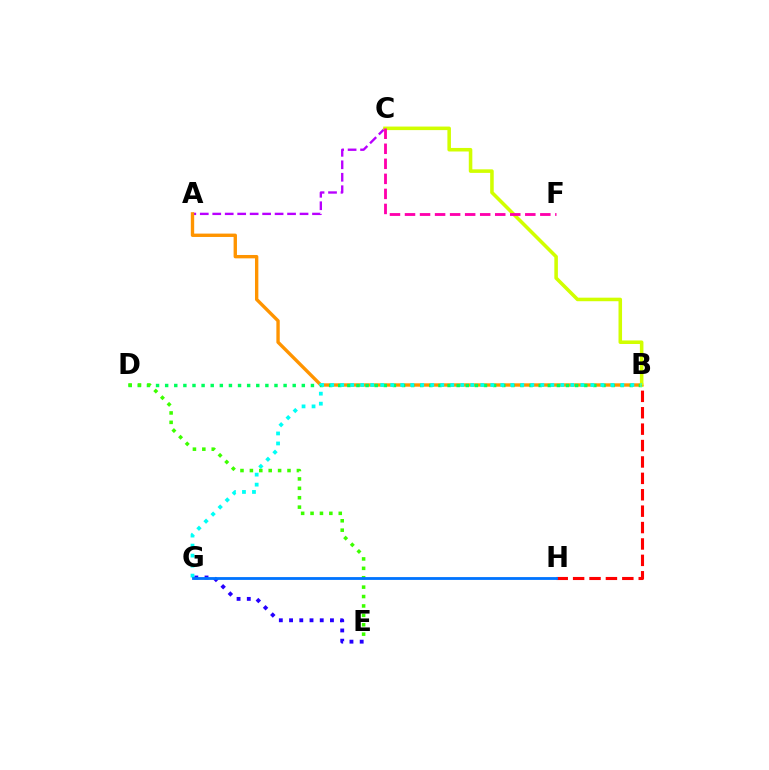{('A', 'C'): [{'color': '#b900ff', 'line_style': 'dashed', 'thickness': 1.69}], ('A', 'B'): [{'color': '#ff9400', 'line_style': 'solid', 'thickness': 2.42}], ('B', 'D'): [{'color': '#00ff5c', 'line_style': 'dotted', 'thickness': 2.48}], ('E', 'G'): [{'color': '#2500ff', 'line_style': 'dotted', 'thickness': 2.78}], ('B', 'C'): [{'color': '#d1ff00', 'line_style': 'solid', 'thickness': 2.55}], ('B', 'G'): [{'color': '#00fff6', 'line_style': 'dotted', 'thickness': 2.72}], ('D', 'E'): [{'color': '#3dff00', 'line_style': 'dotted', 'thickness': 2.55}], ('C', 'F'): [{'color': '#ff00ac', 'line_style': 'dashed', 'thickness': 2.04}], ('B', 'H'): [{'color': '#ff0000', 'line_style': 'dashed', 'thickness': 2.23}], ('G', 'H'): [{'color': '#0074ff', 'line_style': 'solid', 'thickness': 2.02}]}